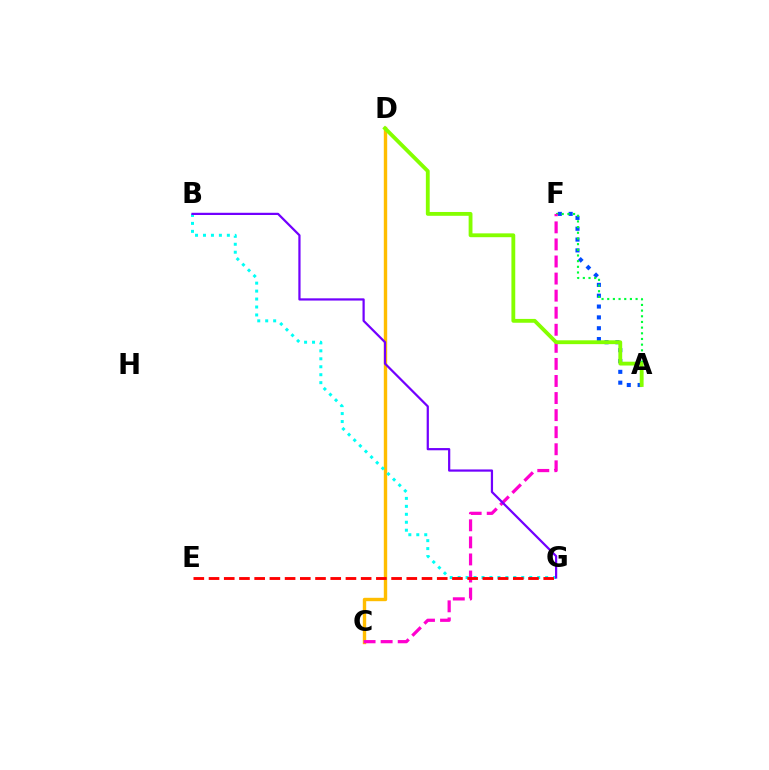{('C', 'D'): [{'color': '#ffbd00', 'line_style': 'solid', 'thickness': 2.44}], ('A', 'F'): [{'color': '#004bff', 'line_style': 'dotted', 'thickness': 2.94}, {'color': '#00ff39', 'line_style': 'dotted', 'thickness': 1.54}], ('C', 'F'): [{'color': '#ff00cf', 'line_style': 'dashed', 'thickness': 2.32}], ('A', 'D'): [{'color': '#84ff00', 'line_style': 'solid', 'thickness': 2.76}], ('B', 'G'): [{'color': '#00fff6', 'line_style': 'dotted', 'thickness': 2.16}, {'color': '#7200ff', 'line_style': 'solid', 'thickness': 1.6}], ('E', 'G'): [{'color': '#ff0000', 'line_style': 'dashed', 'thickness': 2.07}]}